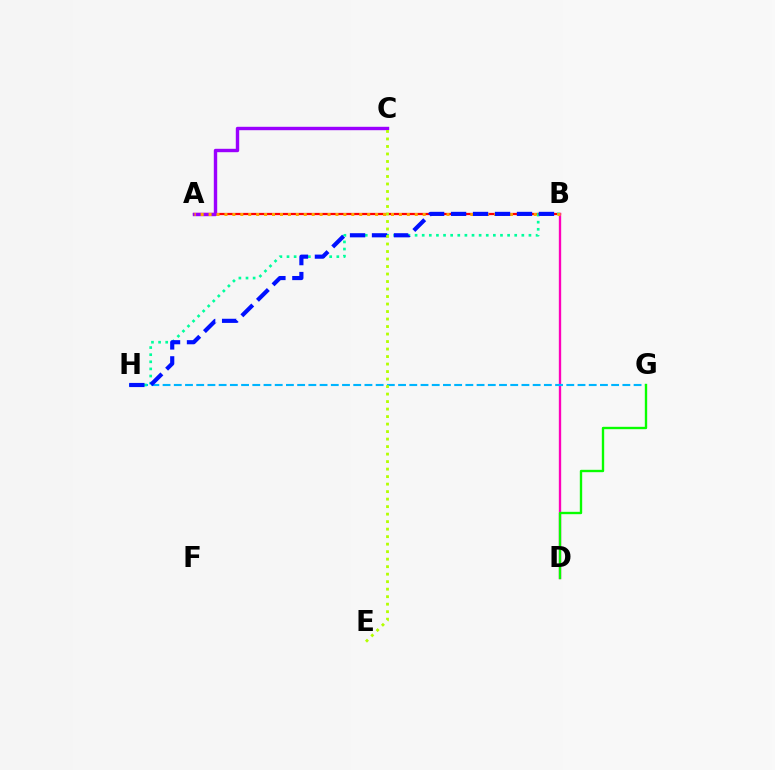{('A', 'B'): [{'color': '#ff0000', 'line_style': 'solid', 'thickness': 1.61}, {'color': '#ffa500', 'line_style': 'dotted', 'thickness': 2.15}], ('B', 'D'): [{'color': '#ff00bd', 'line_style': 'solid', 'thickness': 1.69}], ('A', 'C'): [{'color': '#9b00ff', 'line_style': 'solid', 'thickness': 2.45}], ('G', 'H'): [{'color': '#00b5ff', 'line_style': 'dashed', 'thickness': 1.52}], ('B', 'H'): [{'color': '#00ff9d', 'line_style': 'dotted', 'thickness': 1.93}, {'color': '#0010ff', 'line_style': 'dashed', 'thickness': 2.98}], ('D', 'G'): [{'color': '#08ff00', 'line_style': 'solid', 'thickness': 1.71}], ('C', 'E'): [{'color': '#b3ff00', 'line_style': 'dotted', 'thickness': 2.04}]}